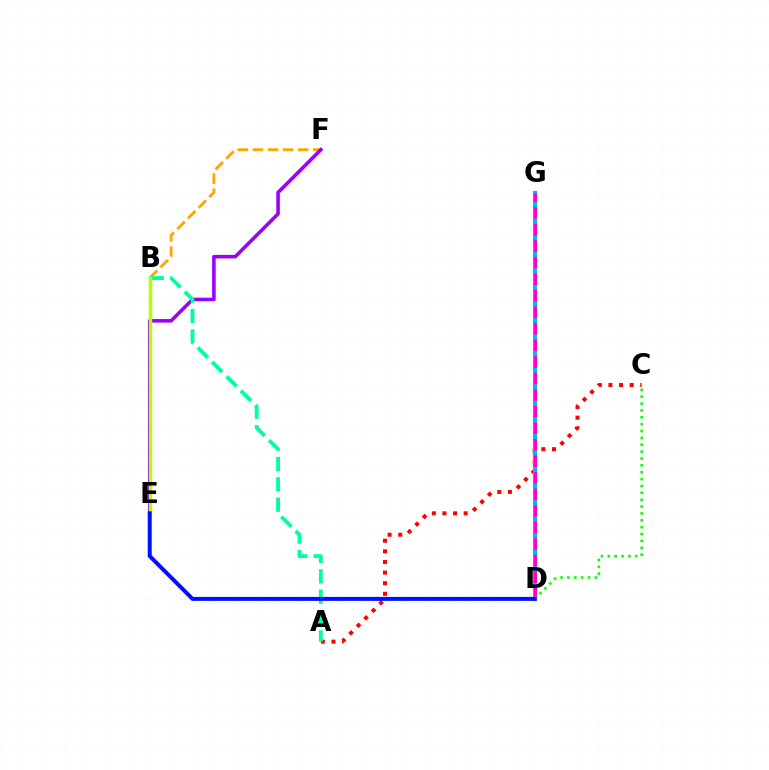{('A', 'C'): [{'color': '#ff0000', 'line_style': 'dotted', 'thickness': 2.88}], ('D', 'G'): [{'color': '#00b5ff', 'line_style': 'solid', 'thickness': 2.94}, {'color': '#ff00bd', 'line_style': 'dashed', 'thickness': 2.25}], ('B', 'F'): [{'color': '#ffa500', 'line_style': 'dashed', 'thickness': 2.05}], ('E', 'F'): [{'color': '#9b00ff', 'line_style': 'solid', 'thickness': 2.57}], ('A', 'B'): [{'color': '#00ff9d', 'line_style': 'dashed', 'thickness': 2.77}], ('B', 'E'): [{'color': '#b3ff00', 'line_style': 'solid', 'thickness': 2.49}], ('C', 'D'): [{'color': '#08ff00', 'line_style': 'dotted', 'thickness': 1.87}], ('D', 'E'): [{'color': '#0010ff', 'line_style': 'solid', 'thickness': 2.87}]}